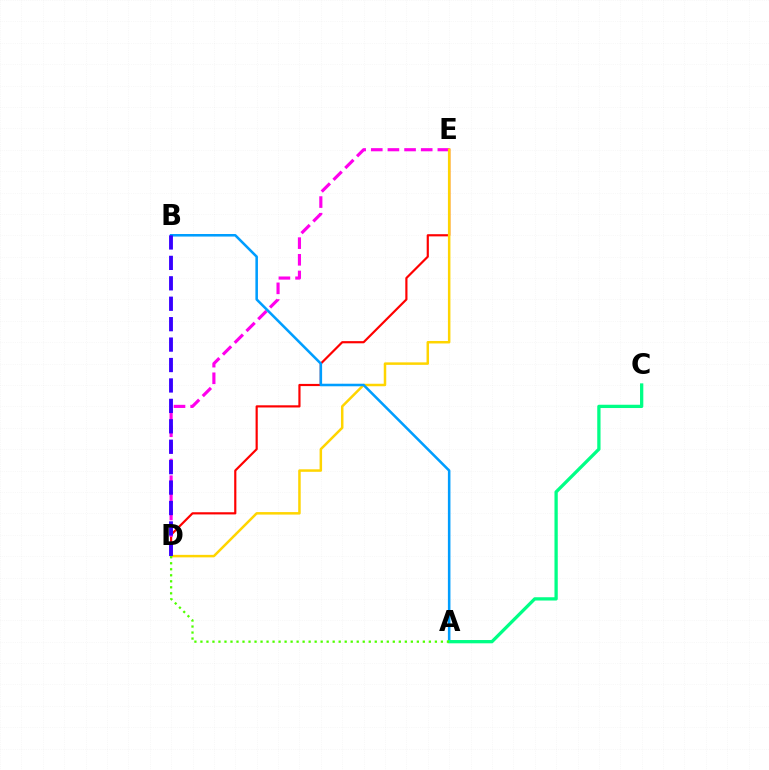{('D', 'E'): [{'color': '#ff0000', 'line_style': 'solid', 'thickness': 1.57}, {'color': '#ff00ed', 'line_style': 'dashed', 'thickness': 2.26}, {'color': '#ffd500', 'line_style': 'solid', 'thickness': 1.8}], ('A', 'B'): [{'color': '#009eff', 'line_style': 'solid', 'thickness': 1.84}], ('A', 'C'): [{'color': '#00ff86', 'line_style': 'solid', 'thickness': 2.36}], ('B', 'D'): [{'color': '#3700ff', 'line_style': 'dashed', 'thickness': 2.78}], ('A', 'D'): [{'color': '#4fff00', 'line_style': 'dotted', 'thickness': 1.63}]}